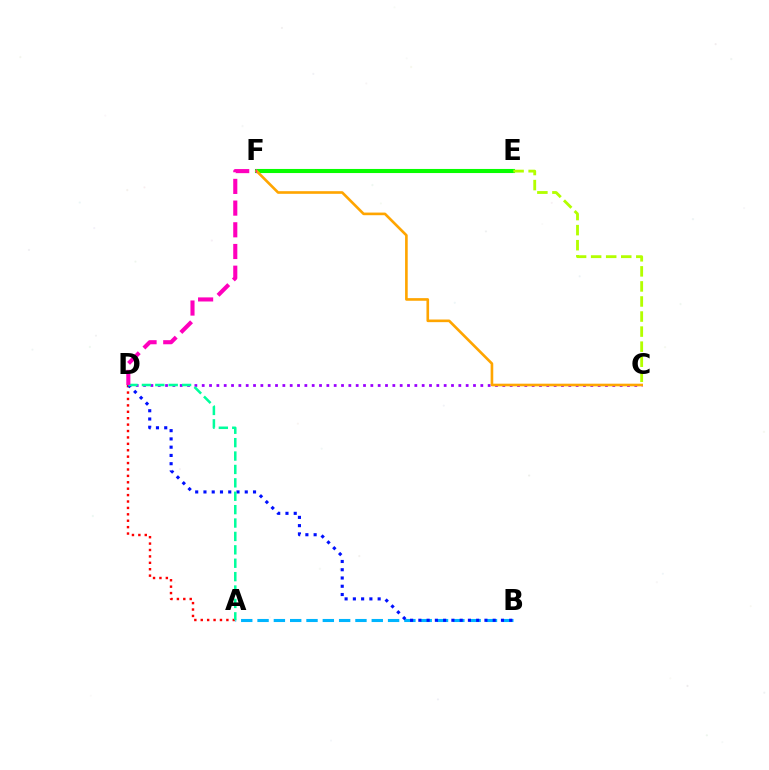{('E', 'F'): [{'color': '#08ff00', 'line_style': 'solid', 'thickness': 2.94}], ('A', 'B'): [{'color': '#00b5ff', 'line_style': 'dashed', 'thickness': 2.22}], ('C', 'D'): [{'color': '#9b00ff', 'line_style': 'dotted', 'thickness': 1.99}], ('C', 'F'): [{'color': '#ffa500', 'line_style': 'solid', 'thickness': 1.9}], ('A', 'D'): [{'color': '#ff0000', 'line_style': 'dotted', 'thickness': 1.74}, {'color': '#00ff9d', 'line_style': 'dashed', 'thickness': 1.82}], ('B', 'D'): [{'color': '#0010ff', 'line_style': 'dotted', 'thickness': 2.24}], ('C', 'E'): [{'color': '#b3ff00', 'line_style': 'dashed', 'thickness': 2.05}], ('D', 'F'): [{'color': '#ff00bd', 'line_style': 'dashed', 'thickness': 2.95}]}